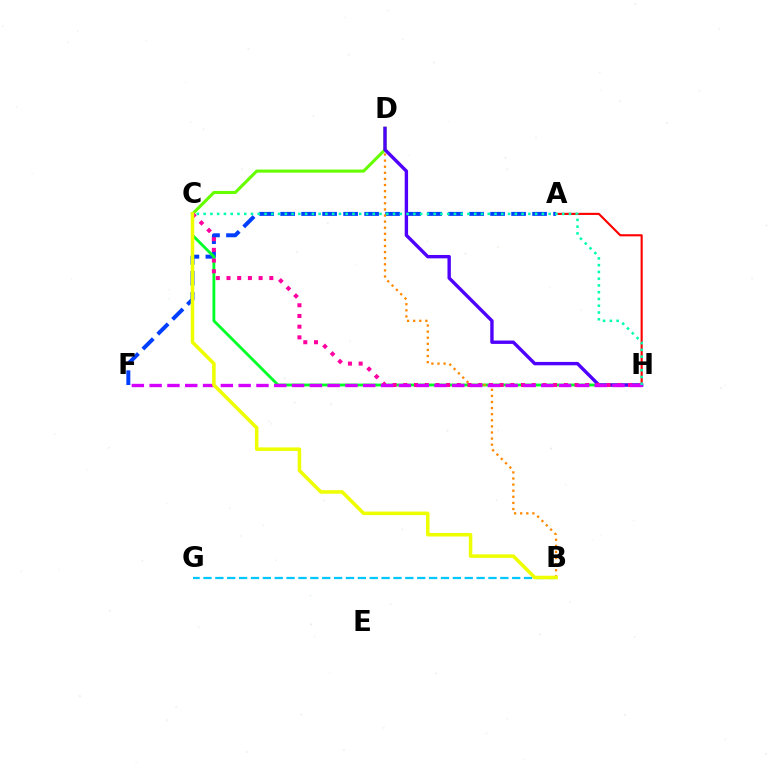{('A', 'H'): [{'color': '#ff0000', 'line_style': 'solid', 'thickness': 1.53}], ('A', 'F'): [{'color': '#003fff', 'line_style': 'dashed', 'thickness': 2.85}], ('C', 'H'): [{'color': '#00ff27', 'line_style': 'solid', 'thickness': 2.05}, {'color': '#ff00a0', 'line_style': 'dotted', 'thickness': 2.91}, {'color': '#00ffaf', 'line_style': 'dotted', 'thickness': 1.84}], ('B', 'D'): [{'color': '#ff8800', 'line_style': 'dotted', 'thickness': 1.66}], ('C', 'D'): [{'color': '#66ff00', 'line_style': 'solid', 'thickness': 2.22}], ('D', 'H'): [{'color': '#4f00ff', 'line_style': 'solid', 'thickness': 2.43}], ('B', 'G'): [{'color': '#00c7ff', 'line_style': 'dashed', 'thickness': 1.61}], ('F', 'H'): [{'color': '#d600ff', 'line_style': 'dashed', 'thickness': 2.42}], ('B', 'C'): [{'color': '#eeff00', 'line_style': 'solid', 'thickness': 2.53}]}